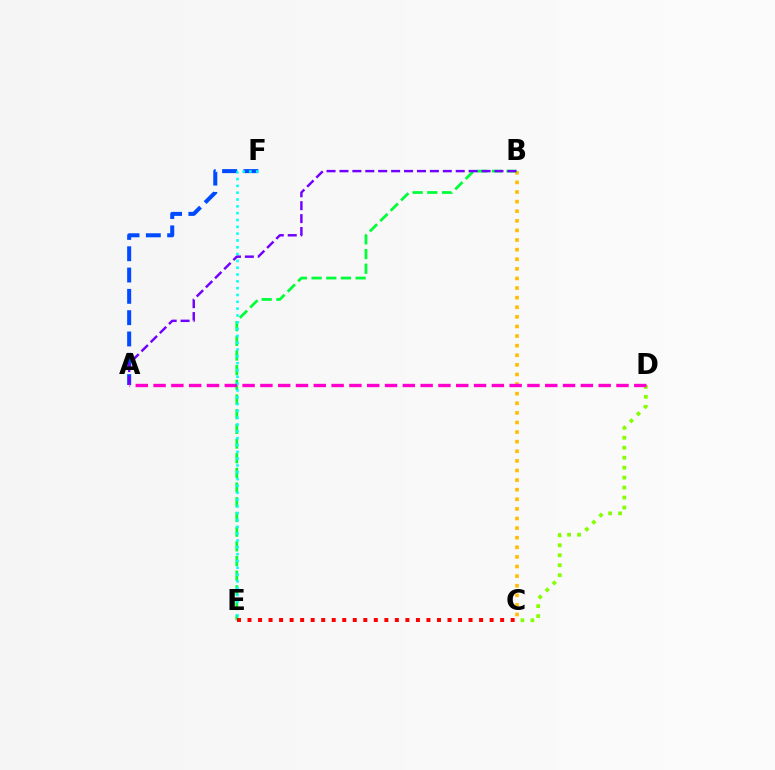{('A', 'F'): [{'color': '#004bff', 'line_style': 'dashed', 'thickness': 2.89}], ('B', 'C'): [{'color': '#ffbd00', 'line_style': 'dotted', 'thickness': 2.61}], ('B', 'E'): [{'color': '#00ff39', 'line_style': 'dashed', 'thickness': 1.99}], ('C', 'D'): [{'color': '#84ff00', 'line_style': 'dotted', 'thickness': 2.71}], ('E', 'F'): [{'color': '#00fff6', 'line_style': 'dotted', 'thickness': 1.85}], ('C', 'E'): [{'color': '#ff0000', 'line_style': 'dotted', 'thickness': 2.86}], ('A', 'B'): [{'color': '#7200ff', 'line_style': 'dashed', 'thickness': 1.75}], ('A', 'D'): [{'color': '#ff00cf', 'line_style': 'dashed', 'thickness': 2.42}]}